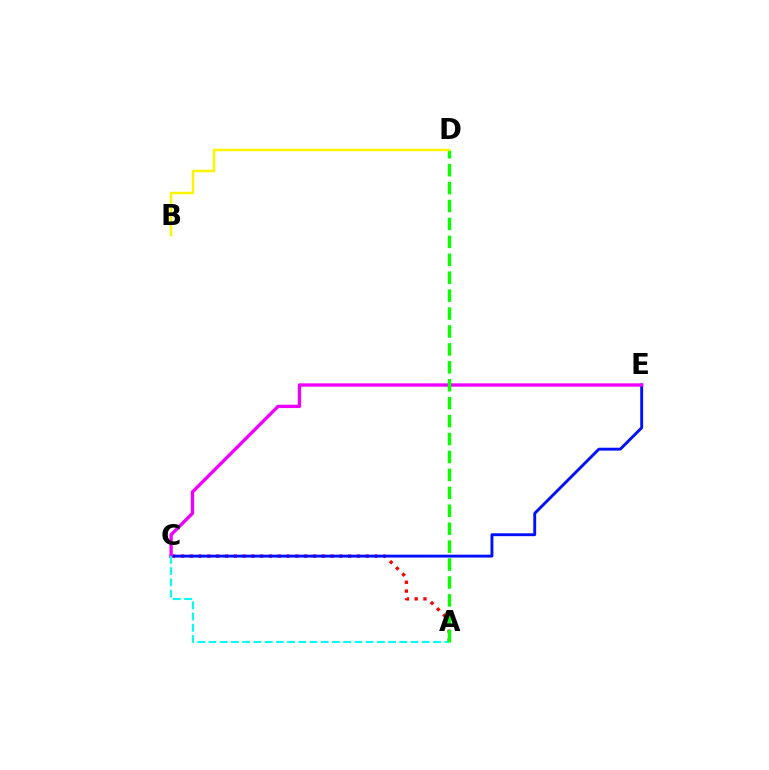{('A', 'C'): [{'color': '#ff0000', 'line_style': 'dotted', 'thickness': 2.39}, {'color': '#00fff6', 'line_style': 'dashed', 'thickness': 1.53}], ('C', 'E'): [{'color': '#0010ff', 'line_style': 'solid', 'thickness': 2.08}, {'color': '#ee00ff', 'line_style': 'solid', 'thickness': 2.41}], ('A', 'D'): [{'color': '#08ff00', 'line_style': 'dashed', 'thickness': 2.44}], ('B', 'D'): [{'color': '#fcf500', 'line_style': 'solid', 'thickness': 1.8}]}